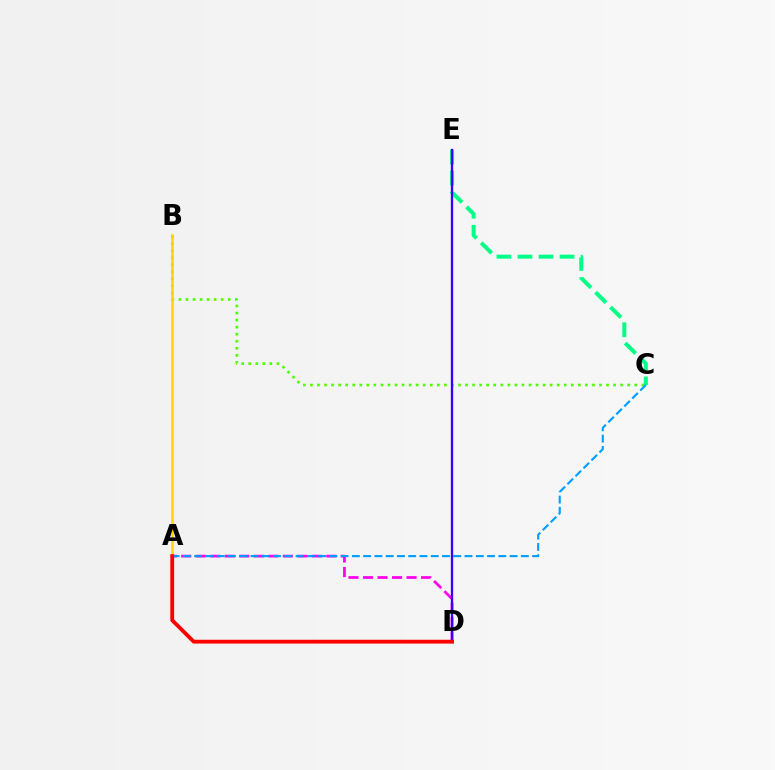{('A', 'D'): [{'color': '#ff00ed', 'line_style': 'dashed', 'thickness': 1.97}, {'color': '#ff0000', 'line_style': 'solid', 'thickness': 2.75}], ('C', 'E'): [{'color': '#00ff86', 'line_style': 'dashed', 'thickness': 2.86}], ('B', 'C'): [{'color': '#4fff00', 'line_style': 'dotted', 'thickness': 1.92}], ('A', 'C'): [{'color': '#009eff', 'line_style': 'dashed', 'thickness': 1.53}], ('A', 'B'): [{'color': '#ffd500', 'line_style': 'solid', 'thickness': 1.82}], ('D', 'E'): [{'color': '#3700ff', 'line_style': 'solid', 'thickness': 1.67}]}